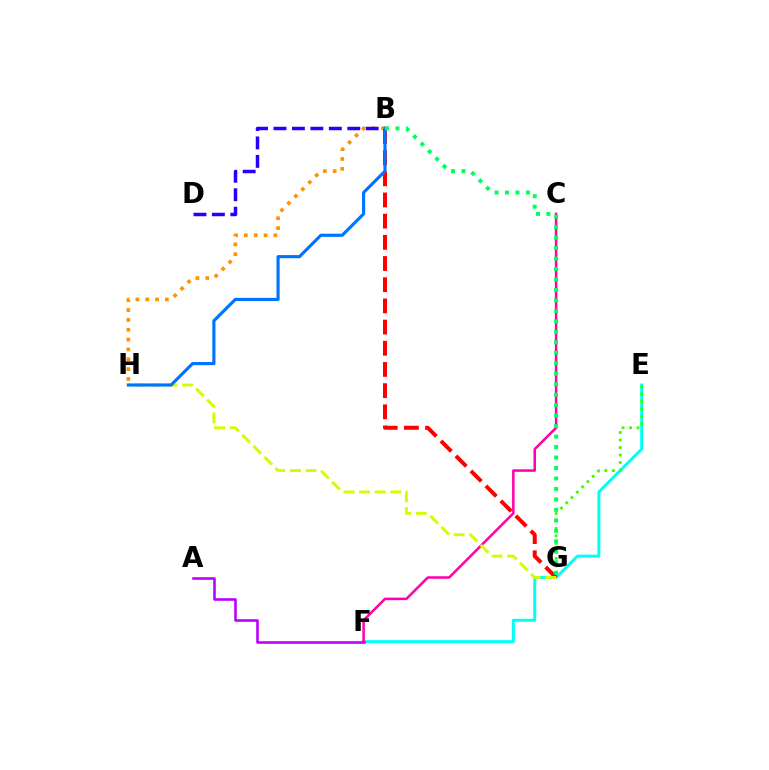{('E', 'F'): [{'color': '#00fff6', 'line_style': 'solid', 'thickness': 2.13}], ('A', 'F'): [{'color': '#b900ff', 'line_style': 'solid', 'thickness': 1.86}], ('B', 'H'): [{'color': '#ff9400', 'line_style': 'dotted', 'thickness': 2.67}, {'color': '#0074ff', 'line_style': 'solid', 'thickness': 2.26}], ('B', 'D'): [{'color': '#2500ff', 'line_style': 'dashed', 'thickness': 2.51}], ('B', 'G'): [{'color': '#ff0000', 'line_style': 'dashed', 'thickness': 2.88}, {'color': '#00ff5c', 'line_style': 'dotted', 'thickness': 2.85}], ('C', 'F'): [{'color': '#ff00ac', 'line_style': 'solid', 'thickness': 1.82}], ('G', 'H'): [{'color': '#d1ff00', 'line_style': 'dashed', 'thickness': 2.12}], ('E', 'G'): [{'color': '#3dff00', 'line_style': 'dotted', 'thickness': 2.04}]}